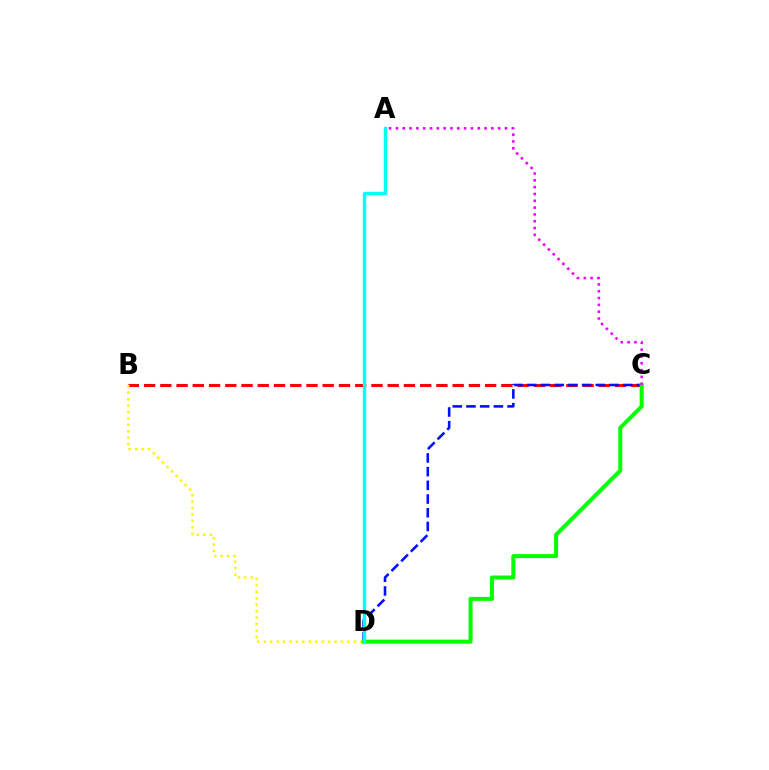{('B', 'C'): [{'color': '#ff0000', 'line_style': 'dashed', 'thickness': 2.21}], ('C', 'D'): [{'color': '#0010ff', 'line_style': 'dashed', 'thickness': 1.86}, {'color': '#08ff00', 'line_style': 'solid', 'thickness': 2.9}], ('B', 'D'): [{'color': '#fcf500', 'line_style': 'dotted', 'thickness': 1.75}], ('A', 'D'): [{'color': '#00fff6', 'line_style': 'solid', 'thickness': 2.43}], ('A', 'C'): [{'color': '#ee00ff', 'line_style': 'dotted', 'thickness': 1.85}]}